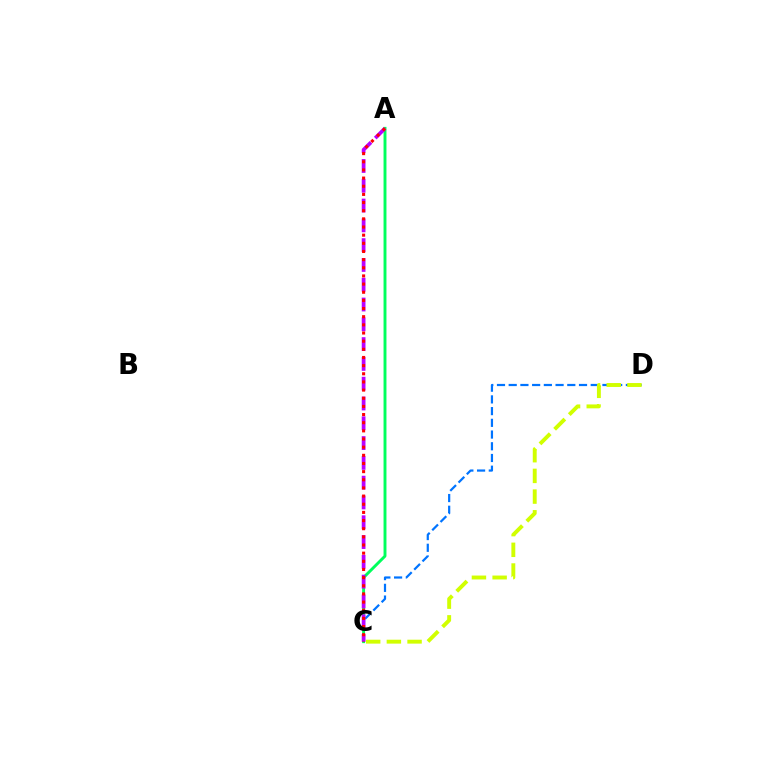{('C', 'D'): [{'color': '#0074ff', 'line_style': 'dashed', 'thickness': 1.59}, {'color': '#d1ff00', 'line_style': 'dashed', 'thickness': 2.81}], ('A', 'C'): [{'color': '#00ff5c', 'line_style': 'solid', 'thickness': 2.1}, {'color': '#b900ff', 'line_style': 'dashed', 'thickness': 2.69}, {'color': '#ff0000', 'line_style': 'dotted', 'thickness': 2.22}]}